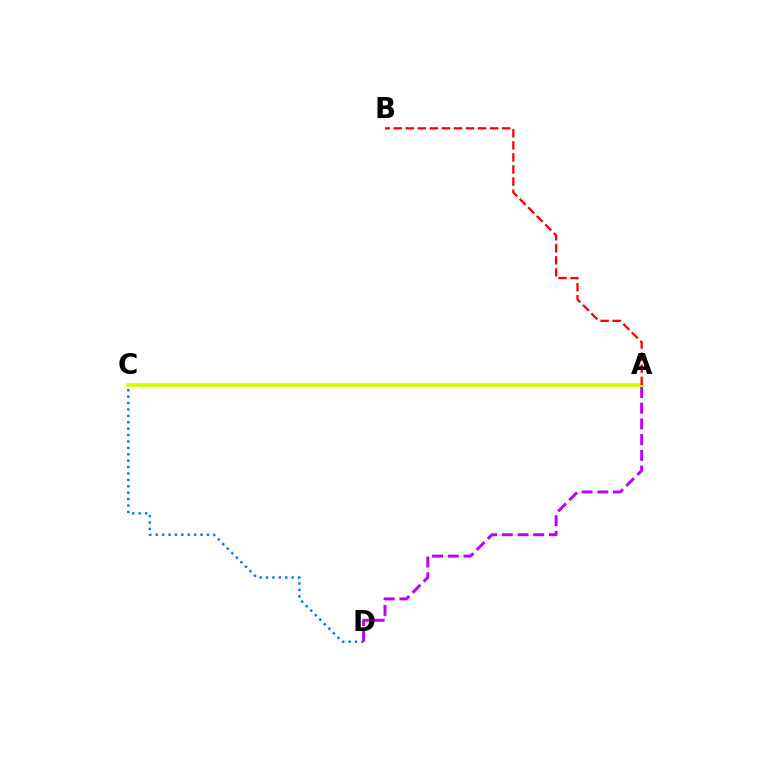{('A', 'C'): [{'color': '#00ff5c', 'line_style': 'dotted', 'thickness': 1.61}, {'color': '#d1ff00', 'line_style': 'solid', 'thickness': 2.62}], ('C', 'D'): [{'color': '#0074ff', 'line_style': 'dotted', 'thickness': 1.74}], ('A', 'D'): [{'color': '#b900ff', 'line_style': 'dashed', 'thickness': 2.14}], ('A', 'B'): [{'color': '#ff0000', 'line_style': 'dashed', 'thickness': 1.64}]}